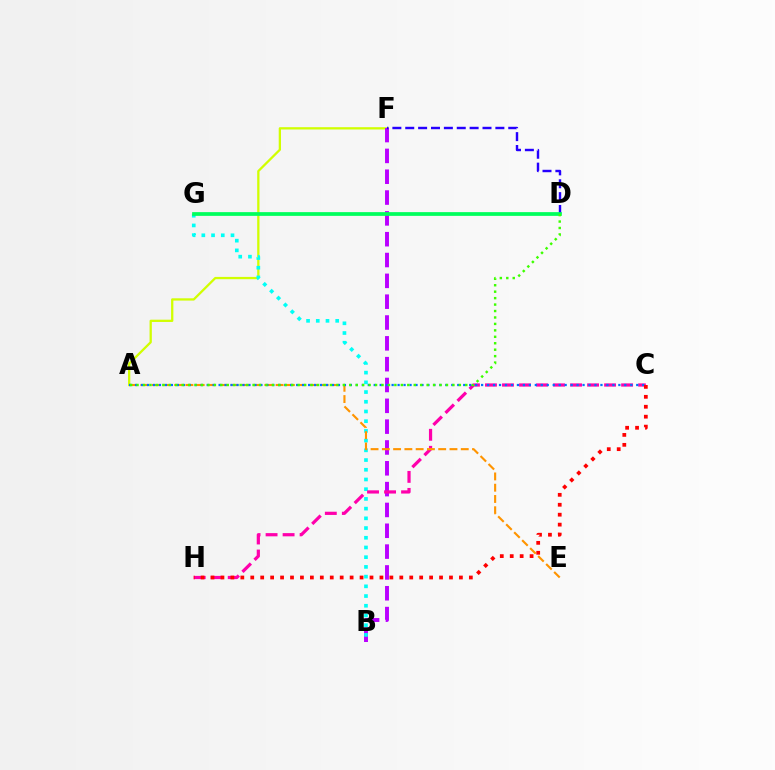{('A', 'F'): [{'color': '#d1ff00', 'line_style': 'solid', 'thickness': 1.64}], ('B', 'F'): [{'color': '#b900ff', 'line_style': 'dashed', 'thickness': 2.83}], ('B', 'G'): [{'color': '#00fff6', 'line_style': 'dotted', 'thickness': 2.64}], ('D', 'F'): [{'color': '#2500ff', 'line_style': 'dashed', 'thickness': 1.75}], ('C', 'H'): [{'color': '#ff00ac', 'line_style': 'dashed', 'thickness': 2.31}, {'color': '#ff0000', 'line_style': 'dotted', 'thickness': 2.7}], ('D', 'G'): [{'color': '#00ff5c', 'line_style': 'solid', 'thickness': 2.69}], ('A', 'E'): [{'color': '#ff9400', 'line_style': 'dashed', 'thickness': 1.53}], ('A', 'C'): [{'color': '#0074ff', 'line_style': 'dotted', 'thickness': 1.62}], ('A', 'D'): [{'color': '#3dff00', 'line_style': 'dotted', 'thickness': 1.75}]}